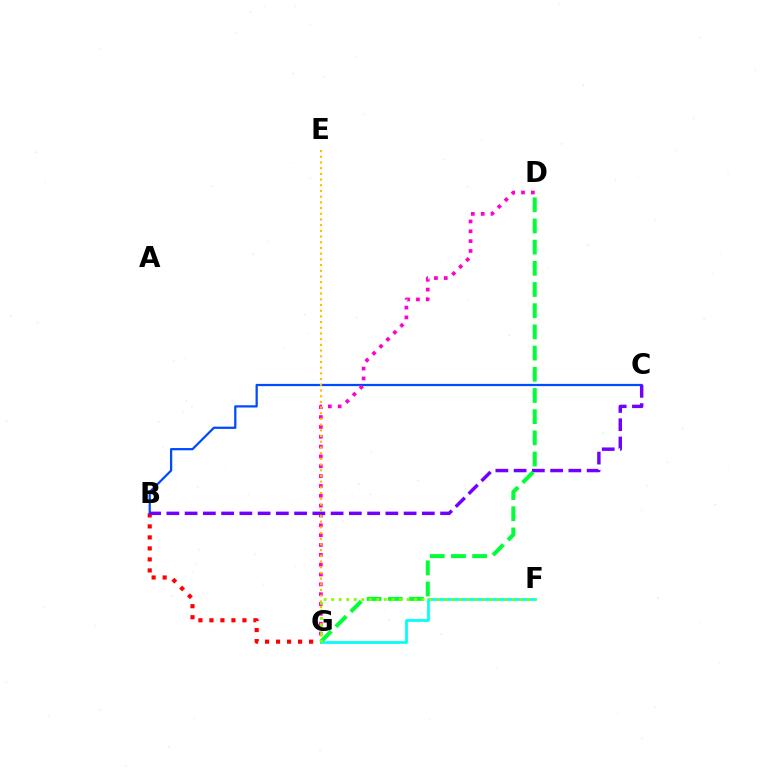{('B', 'G'): [{'color': '#ff0000', 'line_style': 'dotted', 'thickness': 2.99}], ('B', 'C'): [{'color': '#004bff', 'line_style': 'solid', 'thickness': 1.62}, {'color': '#7200ff', 'line_style': 'dashed', 'thickness': 2.48}], ('D', 'G'): [{'color': '#ff00cf', 'line_style': 'dotted', 'thickness': 2.67}, {'color': '#00ff39', 'line_style': 'dashed', 'thickness': 2.88}], ('F', 'G'): [{'color': '#00fff6', 'line_style': 'solid', 'thickness': 1.98}, {'color': '#84ff00', 'line_style': 'dotted', 'thickness': 2.05}], ('E', 'G'): [{'color': '#ffbd00', 'line_style': 'dotted', 'thickness': 1.55}]}